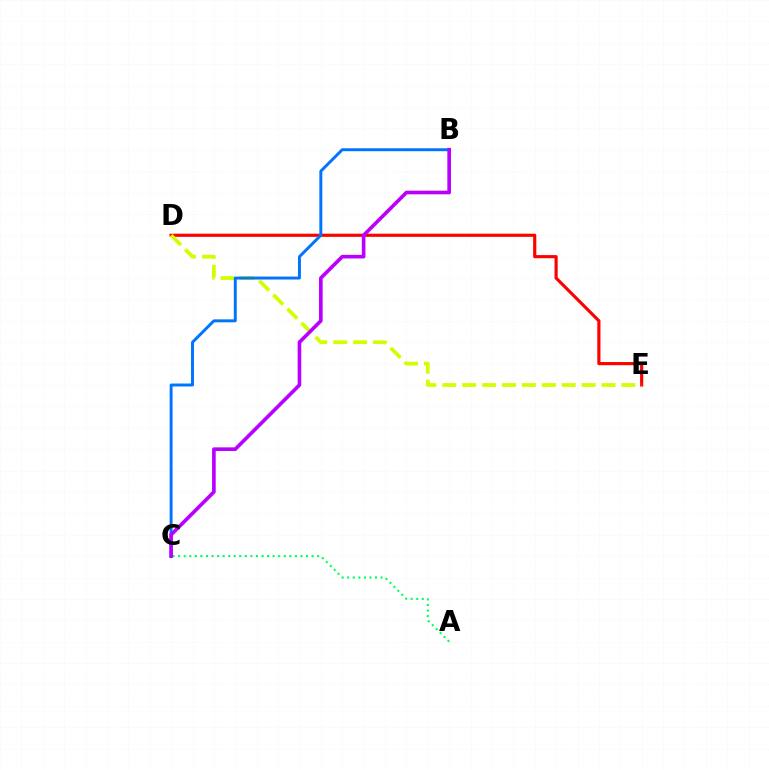{('D', 'E'): [{'color': '#ff0000', 'line_style': 'solid', 'thickness': 2.27}, {'color': '#d1ff00', 'line_style': 'dashed', 'thickness': 2.7}], ('A', 'C'): [{'color': '#00ff5c', 'line_style': 'dotted', 'thickness': 1.51}], ('B', 'C'): [{'color': '#0074ff', 'line_style': 'solid', 'thickness': 2.12}, {'color': '#b900ff', 'line_style': 'solid', 'thickness': 2.62}]}